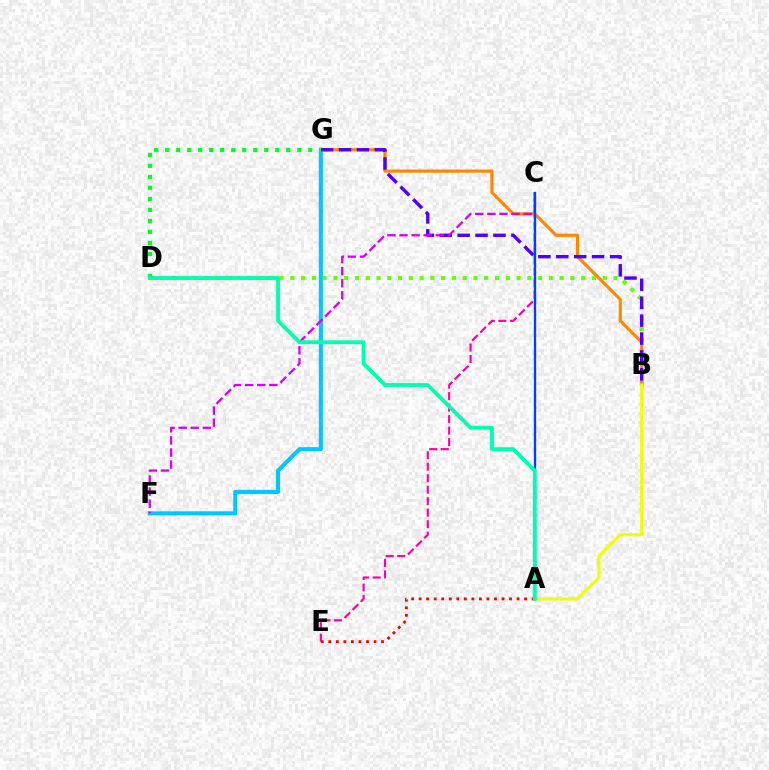{('B', 'D'): [{'color': '#66ff00', 'line_style': 'dotted', 'thickness': 2.93}], ('F', 'G'): [{'color': '#00c7ff', 'line_style': 'solid', 'thickness': 2.92}], ('C', 'E'): [{'color': '#ff00a0', 'line_style': 'dashed', 'thickness': 1.56}], ('A', 'E'): [{'color': '#ff0000', 'line_style': 'dotted', 'thickness': 2.05}], ('B', 'G'): [{'color': '#ff8800', 'line_style': 'solid', 'thickness': 2.28}, {'color': '#4f00ff', 'line_style': 'dashed', 'thickness': 2.43}], ('A', 'B'): [{'color': '#eeff00', 'line_style': 'solid', 'thickness': 2.24}], ('C', 'F'): [{'color': '#d600ff', 'line_style': 'dashed', 'thickness': 1.64}], ('D', 'G'): [{'color': '#00ff27', 'line_style': 'dotted', 'thickness': 2.99}], ('A', 'C'): [{'color': '#003fff', 'line_style': 'solid', 'thickness': 1.69}], ('A', 'D'): [{'color': '#00ffaf', 'line_style': 'solid', 'thickness': 2.76}]}